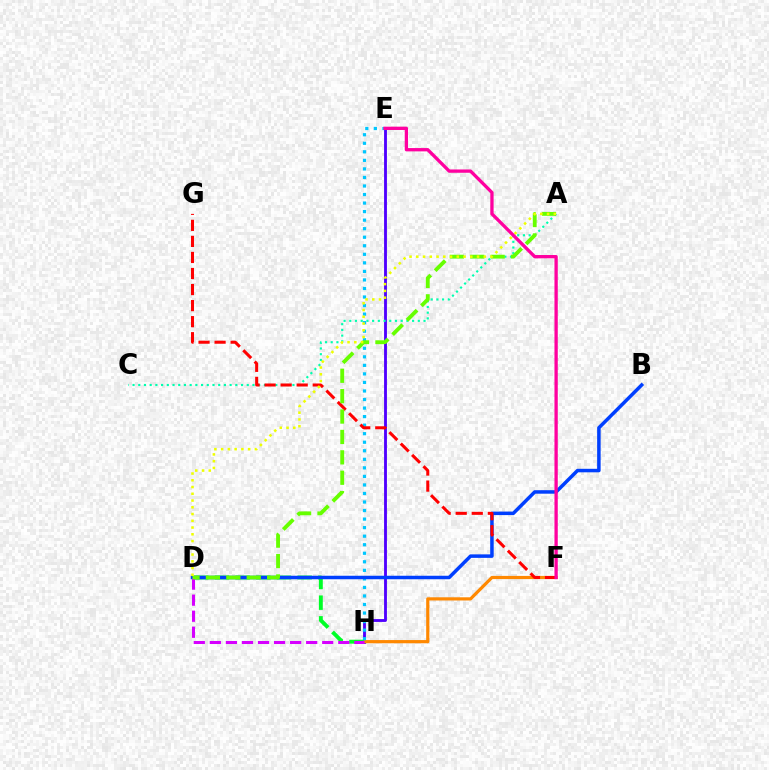{('E', 'H'): [{'color': '#4f00ff', 'line_style': 'solid', 'thickness': 2.05}, {'color': '#00c7ff', 'line_style': 'dotted', 'thickness': 2.32}], ('F', 'H'): [{'color': '#ff8800', 'line_style': 'solid', 'thickness': 2.3}], ('A', 'C'): [{'color': '#00ffaf', 'line_style': 'dotted', 'thickness': 1.55}], ('D', 'H'): [{'color': '#00ff27', 'line_style': 'dashed', 'thickness': 2.81}, {'color': '#d600ff', 'line_style': 'dashed', 'thickness': 2.18}], ('B', 'D'): [{'color': '#003fff', 'line_style': 'solid', 'thickness': 2.52}], ('F', 'G'): [{'color': '#ff0000', 'line_style': 'dashed', 'thickness': 2.18}], ('A', 'D'): [{'color': '#66ff00', 'line_style': 'dashed', 'thickness': 2.77}, {'color': '#eeff00', 'line_style': 'dotted', 'thickness': 1.83}], ('E', 'F'): [{'color': '#ff00a0', 'line_style': 'solid', 'thickness': 2.38}]}